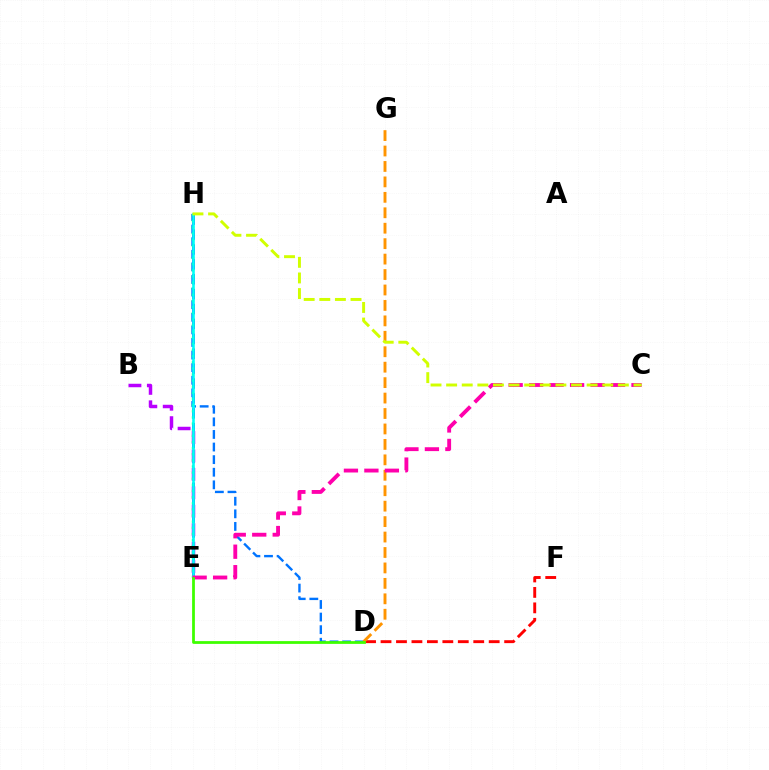{('D', 'H'): [{'color': '#0074ff', 'line_style': 'dashed', 'thickness': 1.71}], ('E', 'H'): [{'color': '#2500ff', 'line_style': 'dashed', 'thickness': 2.02}, {'color': '#00ff5c', 'line_style': 'dotted', 'thickness': 1.67}, {'color': '#00fff6', 'line_style': 'solid', 'thickness': 1.88}], ('D', 'F'): [{'color': '#ff0000', 'line_style': 'dashed', 'thickness': 2.1}], ('B', 'E'): [{'color': '#b900ff', 'line_style': 'dashed', 'thickness': 2.5}], ('D', 'G'): [{'color': '#ff9400', 'line_style': 'dashed', 'thickness': 2.1}], ('C', 'E'): [{'color': '#ff00ac', 'line_style': 'dashed', 'thickness': 2.78}], ('D', 'E'): [{'color': '#3dff00', 'line_style': 'solid', 'thickness': 1.99}], ('C', 'H'): [{'color': '#d1ff00', 'line_style': 'dashed', 'thickness': 2.12}]}